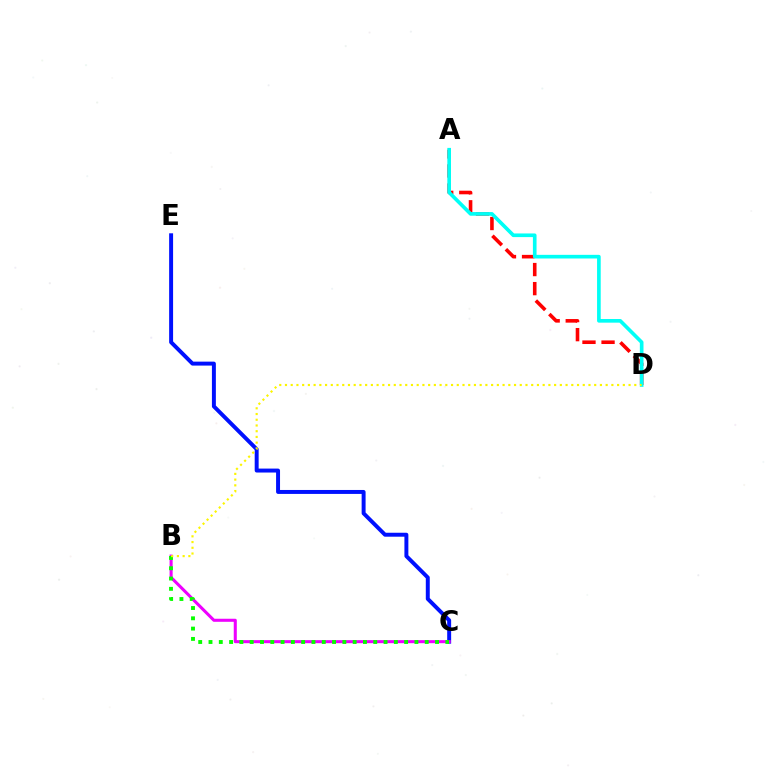{('A', 'D'): [{'color': '#ff0000', 'line_style': 'dashed', 'thickness': 2.59}, {'color': '#00fff6', 'line_style': 'solid', 'thickness': 2.63}], ('C', 'E'): [{'color': '#0010ff', 'line_style': 'solid', 'thickness': 2.84}], ('B', 'C'): [{'color': '#ee00ff', 'line_style': 'solid', 'thickness': 2.2}, {'color': '#08ff00', 'line_style': 'dotted', 'thickness': 2.8}], ('B', 'D'): [{'color': '#fcf500', 'line_style': 'dotted', 'thickness': 1.56}]}